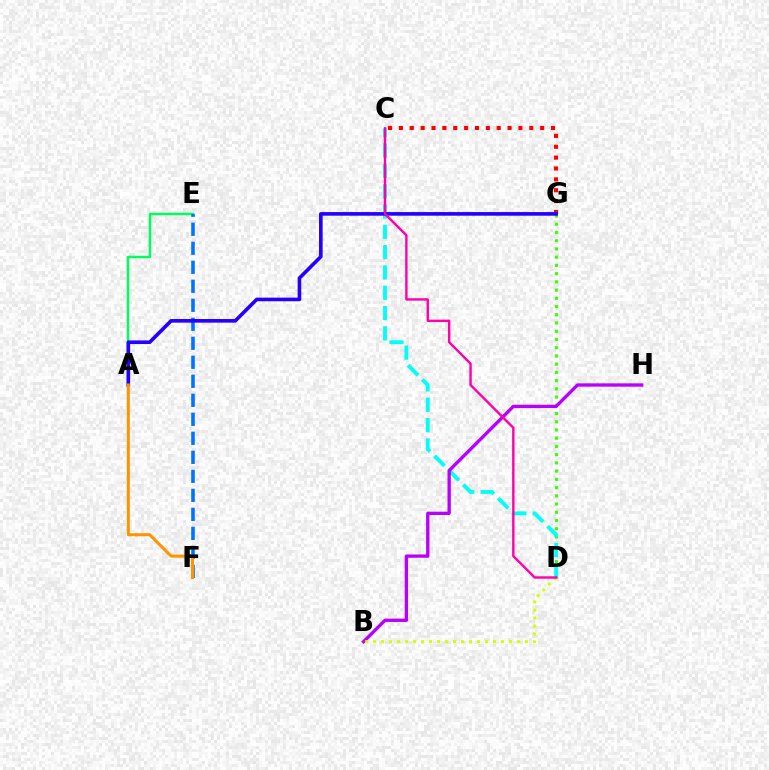{('D', 'G'): [{'color': '#3dff00', 'line_style': 'dotted', 'thickness': 2.24}], ('C', 'D'): [{'color': '#00fff6', 'line_style': 'dashed', 'thickness': 2.76}, {'color': '#ff00ac', 'line_style': 'solid', 'thickness': 1.73}], ('A', 'E'): [{'color': '#00ff5c', 'line_style': 'solid', 'thickness': 1.78}], ('B', 'H'): [{'color': '#b900ff', 'line_style': 'solid', 'thickness': 2.4}], ('E', 'F'): [{'color': '#0074ff', 'line_style': 'dashed', 'thickness': 2.58}], ('C', 'G'): [{'color': '#ff0000', 'line_style': 'dotted', 'thickness': 2.95}], ('A', 'G'): [{'color': '#2500ff', 'line_style': 'solid', 'thickness': 2.61}], ('B', 'D'): [{'color': '#d1ff00', 'line_style': 'dotted', 'thickness': 2.17}], ('A', 'F'): [{'color': '#ff9400', 'line_style': 'solid', 'thickness': 2.18}]}